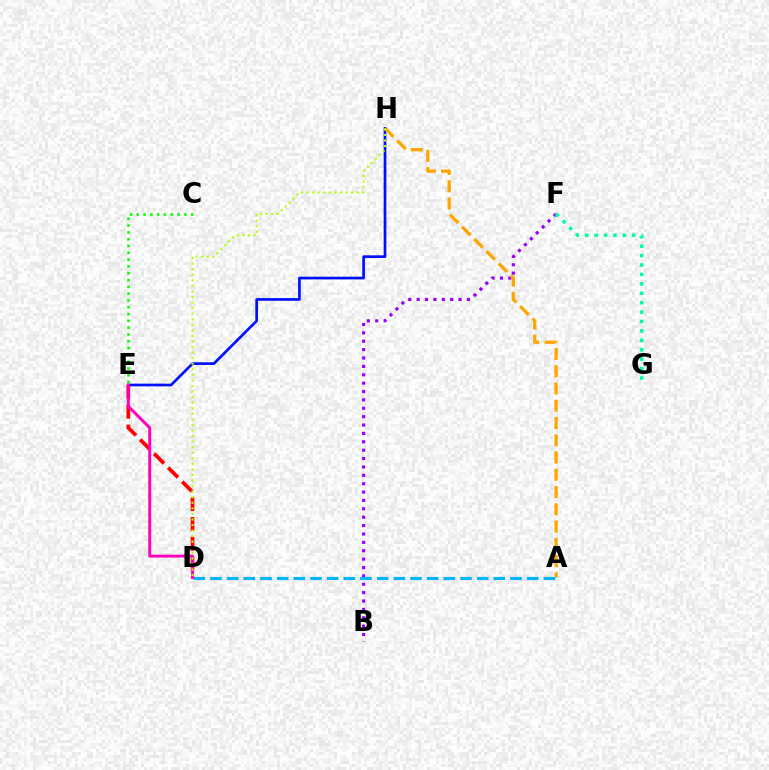{('B', 'F'): [{'color': '#9b00ff', 'line_style': 'dotted', 'thickness': 2.28}], ('D', 'E'): [{'color': '#ff0000', 'line_style': 'dashed', 'thickness': 2.69}, {'color': '#ff00bd', 'line_style': 'solid', 'thickness': 2.11}], ('F', 'G'): [{'color': '#00ff9d', 'line_style': 'dotted', 'thickness': 2.56}], ('E', 'H'): [{'color': '#0010ff', 'line_style': 'solid', 'thickness': 1.94}], ('A', 'H'): [{'color': '#ffa500', 'line_style': 'dashed', 'thickness': 2.35}], ('A', 'D'): [{'color': '#00b5ff', 'line_style': 'dashed', 'thickness': 2.26}], ('C', 'E'): [{'color': '#08ff00', 'line_style': 'dotted', 'thickness': 1.85}], ('D', 'H'): [{'color': '#b3ff00', 'line_style': 'dotted', 'thickness': 1.51}]}